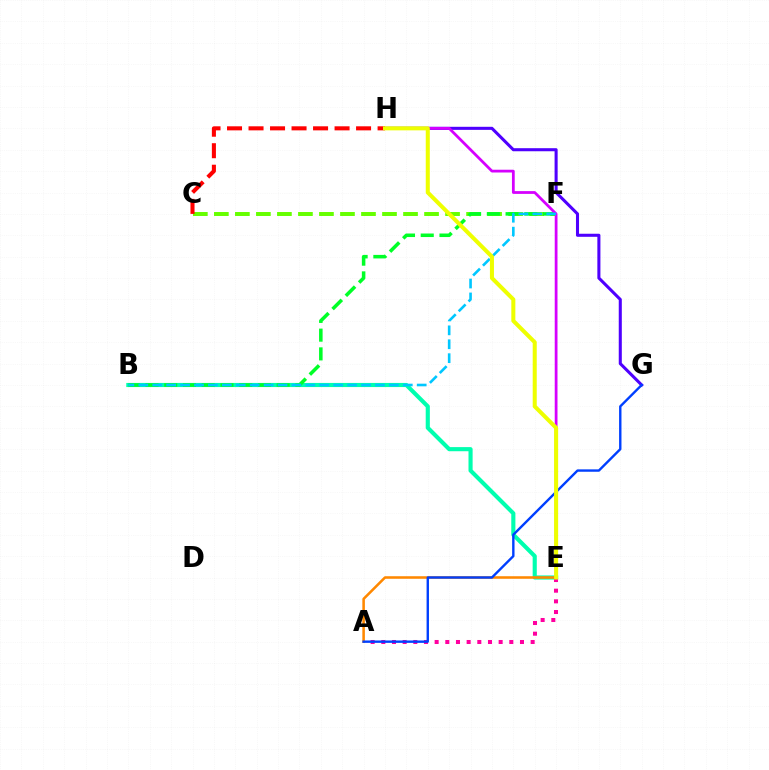{('B', 'E'): [{'color': '#00ffaf', 'line_style': 'solid', 'thickness': 2.97}], ('C', 'F'): [{'color': '#66ff00', 'line_style': 'dashed', 'thickness': 2.86}], ('B', 'F'): [{'color': '#00ff27', 'line_style': 'dashed', 'thickness': 2.55}, {'color': '#00c7ff', 'line_style': 'dashed', 'thickness': 1.89}], ('A', 'E'): [{'color': '#ff8800', 'line_style': 'solid', 'thickness': 1.84}, {'color': '#ff00a0', 'line_style': 'dotted', 'thickness': 2.9}], ('G', 'H'): [{'color': '#4f00ff', 'line_style': 'solid', 'thickness': 2.2}], ('E', 'H'): [{'color': '#d600ff', 'line_style': 'solid', 'thickness': 2.0}, {'color': '#eeff00', 'line_style': 'solid', 'thickness': 2.91}], ('C', 'H'): [{'color': '#ff0000', 'line_style': 'dashed', 'thickness': 2.92}], ('A', 'G'): [{'color': '#003fff', 'line_style': 'solid', 'thickness': 1.72}]}